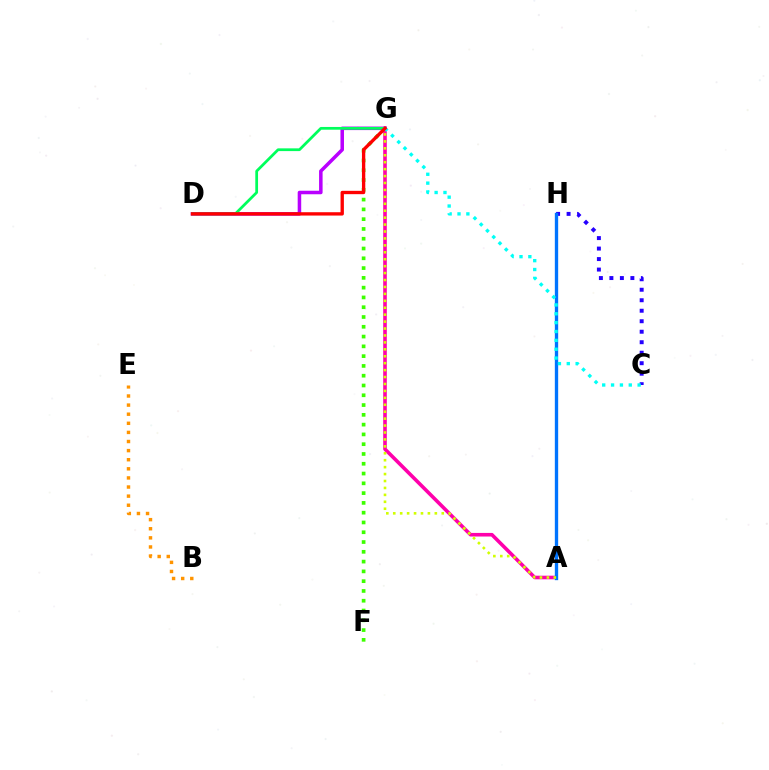{('F', 'G'): [{'color': '#3dff00', 'line_style': 'dotted', 'thickness': 2.66}], ('A', 'G'): [{'color': '#ff00ac', 'line_style': 'solid', 'thickness': 2.6}, {'color': '#d1ff00', 'line_style': 'dotted', 'thickness': 1.88}], ('C', 'H'): [{'color': '#2500ff', 'line_style': 'dotted', 'thickness': 2.85}], ('B', 'E'): [{'color': '#ff9400', 'line_style': 'dotted', 'thickness': 2.47}], ('D', 'G'): [{'color': '#b900ff', 'line_style': 'solid', 'thickness': 2.54}, {'color': '#00ff5c', 'line_style': 'solid', 'thickness': 1.98}, {'color': '#ff0000', 'line_style': 'solid', 'thickness': 2.4}], ('A', 'H'): [{'color': '#0074ff', 'line_style': 'solid', 'thickness': 2.4}], ('C', 'G'): [{'color': '#00fff6', 'line_style': 'dotted', 'thickness': 2.41}]}